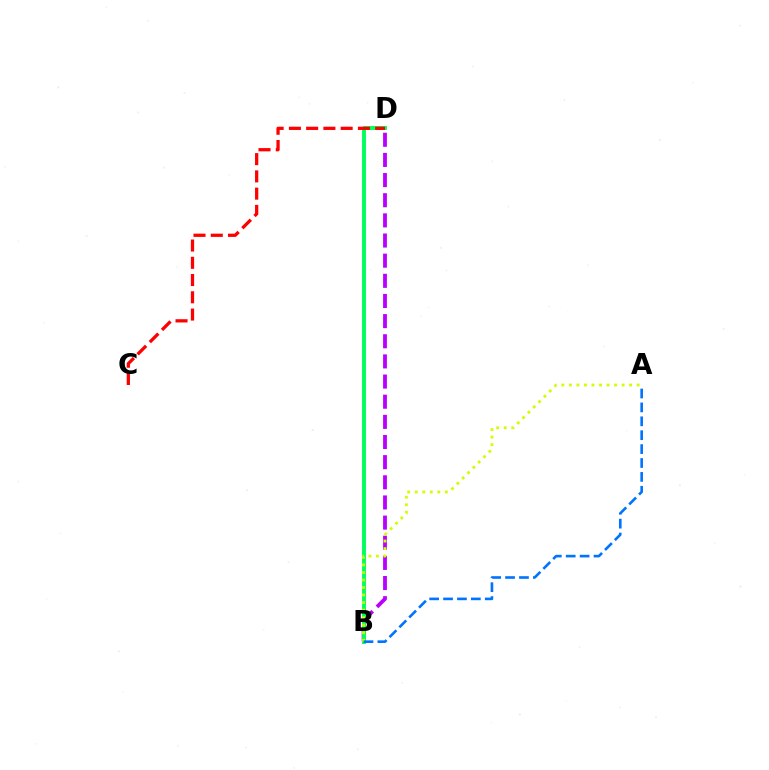{('B', 'D'): [{'color': '#b900ff', 'line_style': 'dashed', 'thickness': 2.74}, {'color': '#00ff5c', 'line_style': 'solid', 'thickness': 2.82}], ('C', 'D'): [{'color': '#ff0000', 'line_style': 'dashed', 'thickness': 2.34}], ('A', 'B'): [{'color': '#d1ff00', 'line_style': 'dotted', 'thickness': 2.05}, {'color': '#0074ff', 'line_style': 'dashed', 'thickness': 1.89}]}